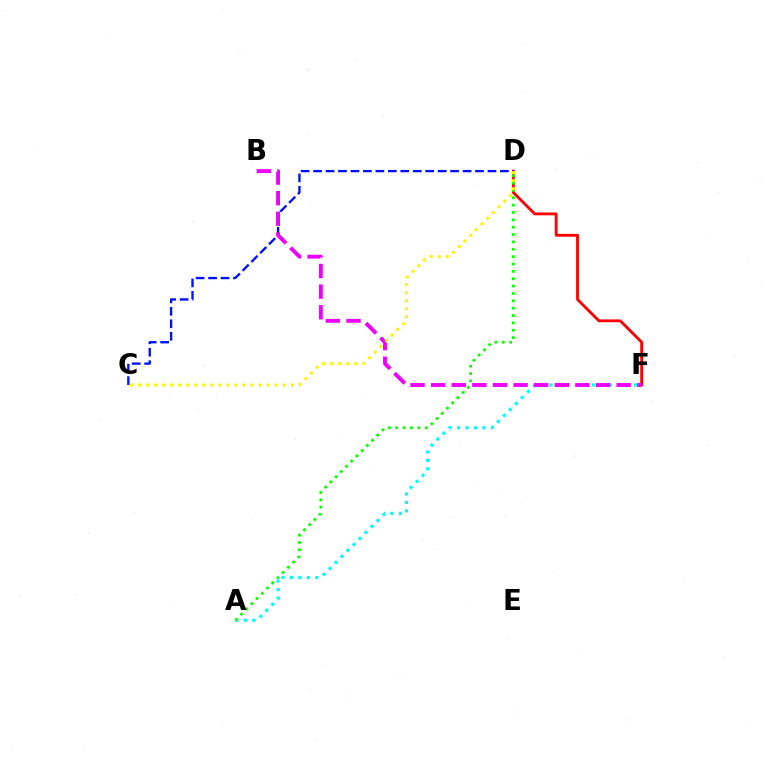{('D', 'F'): [{'color': '#ff0000', 'line_style': 'solid', 'thickness': 2.04}], ('A', 'F'): [{'color': '#00fff6', 'line_style': 'dotted', 'thickness': 2.3}], ('C', 'D'): [{'color': '#0010ff', 'line_style': 'dashed', 'thickness': 1.69}, {'color': '#fcf500', 'line_style': 'dotted', 'thickness': 2.18}], ('B', 'F'): [{'color': '#ee00ff', 'line_style': 'dashed', 'thickness': 2.8}], ('A', 'D'): [{'color': '#08ff00', 'line_style': 'dotted', 'thickness': 2.0}]}